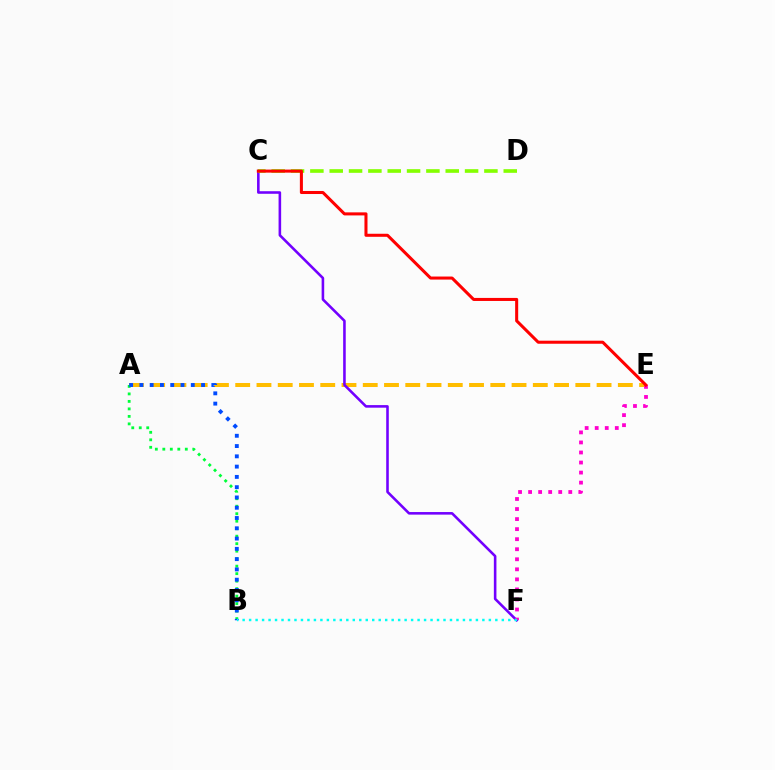{('A', 'E'): [{'color': '#ffbd00', 'line_style': 'dashed', 'thickness': 2.89}], ('A', 'B'): [{'color': '#00ff39', 'line_style': 'dotted', 'thickness': 2.04}, {'color': '#004bff', 'line_style': 'dotted', 'thickness': 2.79}], ('C', 'F'): [{'color': '#7200ff', 'line_style': 'solid', 'thickness': 1.86}], ('E', 'F'): [{'color': '#ff00cf', 'line_style': 'dotted', 'thickness': 2.73}], ('C', 'D'): [{'color': '#84ff00', 'line_style': 'dashed', 'thickness': 2.63}], ('B', 'F'): [{'color': '#00fff6', 'line_style': 'dotted', 'thickness': 1.76}], ('C', 'E'): [{'color': '#ff0000', 'line_style': 'solid', 'thickness': 2.19}]}